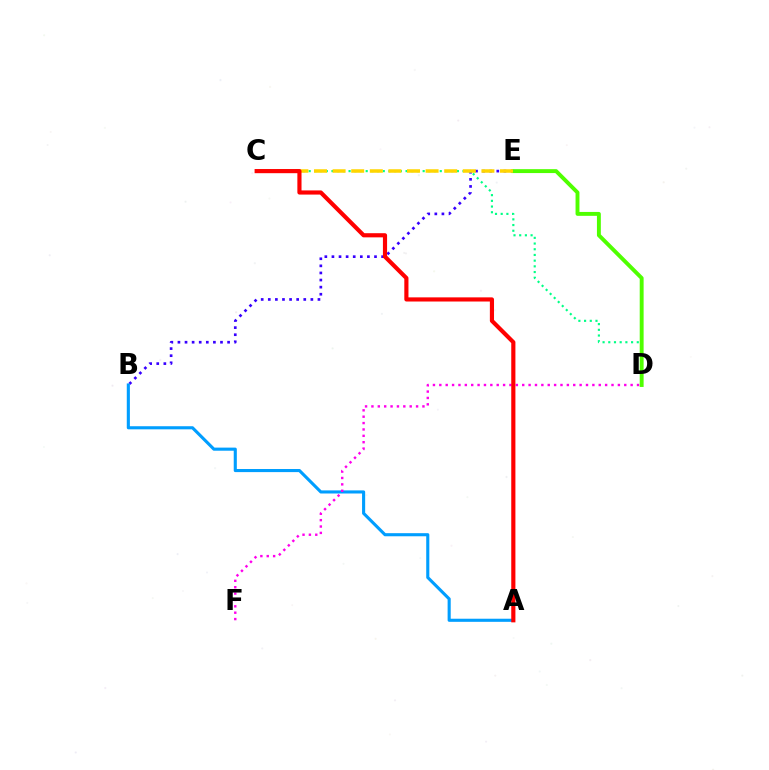{('B', 'E'): [{'color': '#3700ff', 'line_style': 'dotted', 'thickness': 1.93}], ('A', 'B'): [{'color': '#009eff', 'line_style': 'solid', 'thickness': 2.23}], ('C', 'D'): [{'color': '#00ff86', 'line_style': 'dotted', 'thickness': 1.55}], ('D', 'F'): [{'color': '#ff00ed', 'line_style': 'dotted', 'thickness': 1.73}], ('D', 'E'): [{'color': '#4fff00', 'line_style': 'solid', 'thickness': 2.81}], ('C', 'E'): [{'color': '#ffd500', 'line_style': 'dashed', 'thickness': 2.53}], ('A', 'C'): [{'color': '#ff0000', 'line_style': 'solid', 'thickness': 2.99}]}